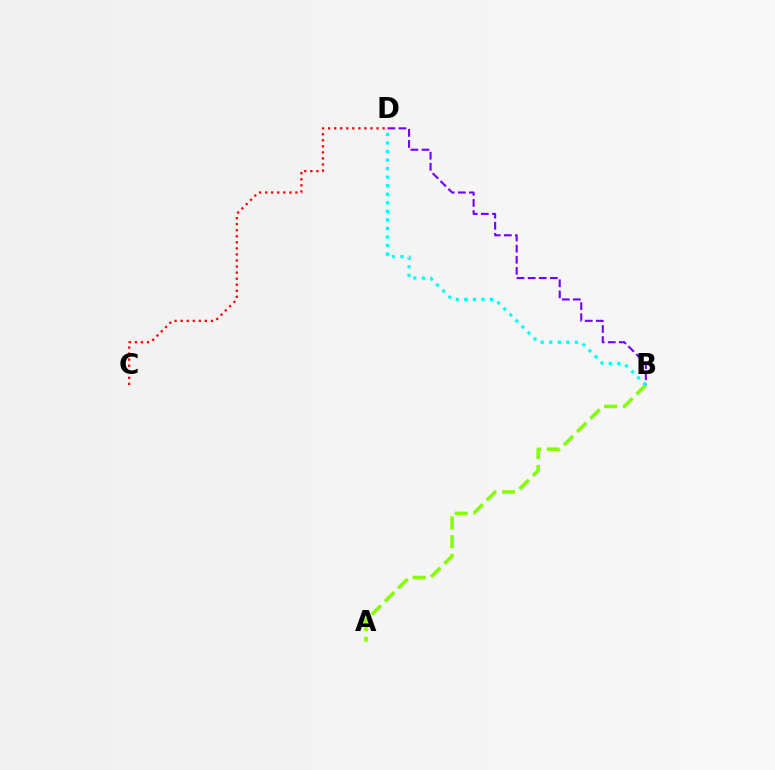{('C', 'D'): [{'color': '#ff0000', 'line_style': 'dotted', 'thickness': 1.64}], ('B', 'D'): [{'color': '#7200ff', 'line_style': 'dashed', 'thickness': 1.51}, {'color': '#00fff6', 'line_style': 'dotted', 'thickness': 2.32}], ('A', 'B'): [{'color': '#84ff00', 'line_style': 'dashed', 'thickness': 2.55}]}